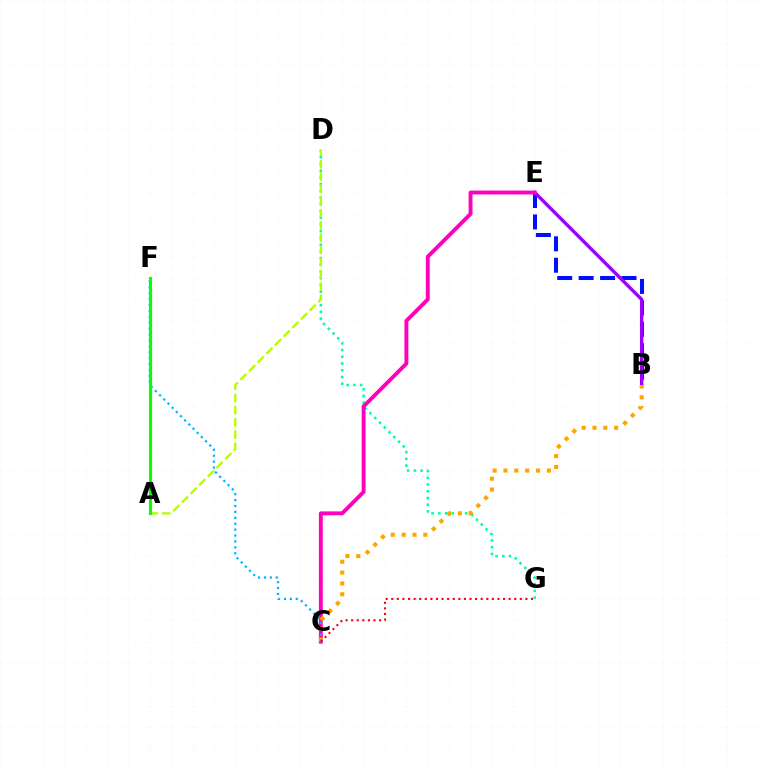{('B', 'E'): [{'color': '#0010ff', 'line_style': 'dashed', 'thickness': 2.91}, {'color': '#9b00ff', 'line_style': 'solid', 'thickness': 2.42}], ('D', 'G'): [{'color': '#00ff9d', 'line_style': 'dotted', 'thickness': 1.83}], ('C', 'E'): [{'color': '#ff00bd', 'line_style': 'solid', 'thickness': 2.8}], ('B', 'C'): [{'color': '#ffa500', 'line_style': 'dotted', 'thickness': 2.95}], ('A', 'D'): [{'color': '#b3ff00', 'line_style': 'dashed', 'thickness': 1.66}], ('C', 'F'): [{'color': '#00b5ff', 'line_style': 'dotted', 'thickness': 1.61}], ('A', 'F'): [{'color': '#08ff00', 'line_style': 'solid', 'thickness': 2.24}], ('C', 'G'): [{'color': '#ff0000', 'line_style': 'dotted', 'thickness': 1.52}]}